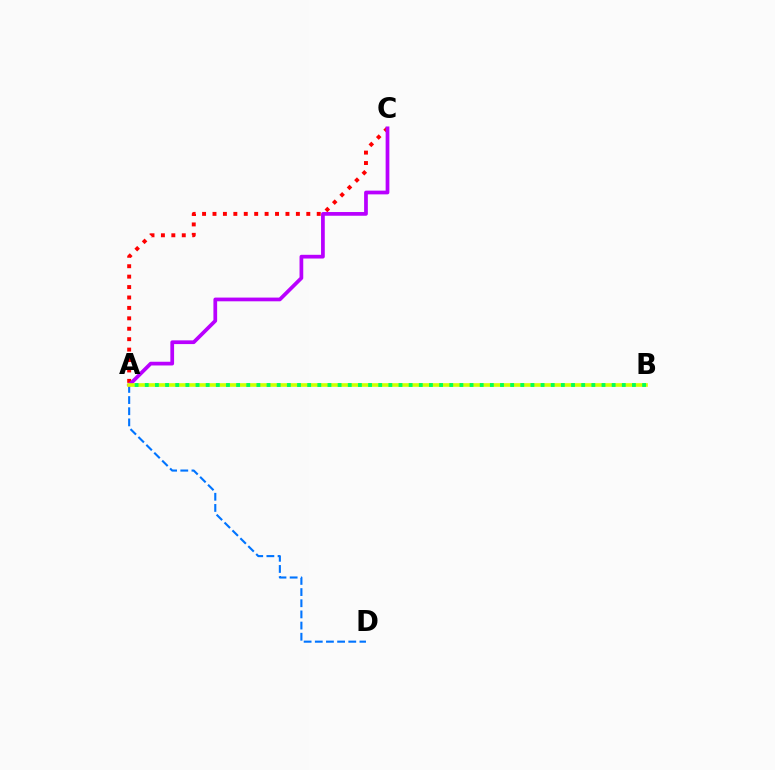{('A', 'C'): [{'color': '#ff0000', 'line_style': 'dotted', 'thickness': 2.83}, {'color': '#b900ff', 'line_style': 'solid', 'thickness': 2.68}], ('A', 'D'): [{'color': '#0074ff', 'line_style': 'dashed', 'thickness': 1.52}], ('A', 'B'): [{'color': '#d1ff00', 'line_style': 'solid', 'thickness': 2.63}, {'color': '#00ff5c', 'line_style': 'dotted', 'thickness': 2.76}]}